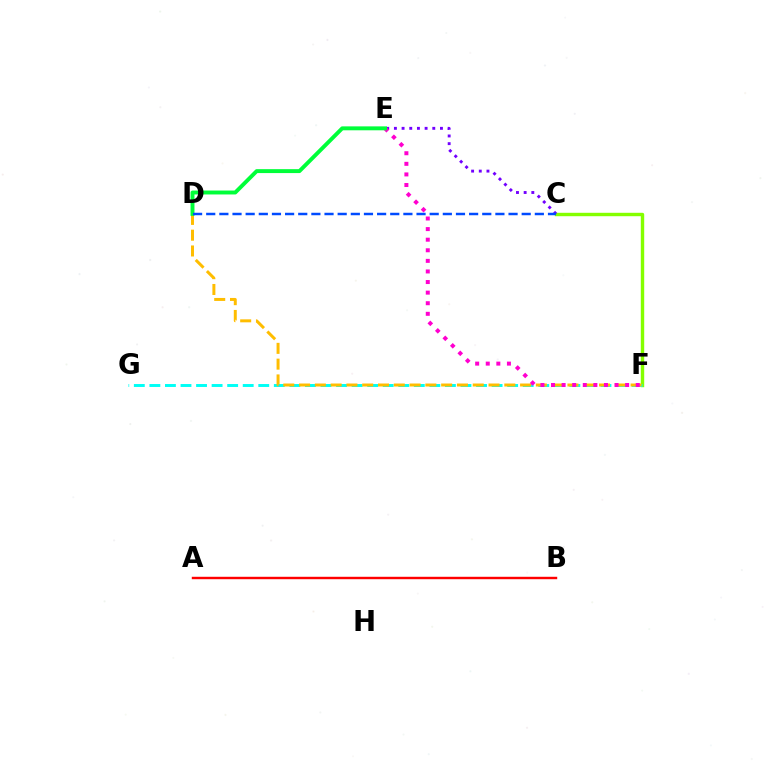{('C', 'F'): [{'color': '#84ff00', 'line_style': 'solid', 'thickness': 2.45}], ('C', 'E'): [{'color': '#7200ff', 'line_style': 'dotted', 'thickness': 2.09}], ('F', 'G'): [{'color': '#00fff6', 'line_style': 'dashed', 'thickness': 2.11}], ('D', 'F'): [{'color': '#ffbd00', 'line_style': 'dashed', 'thickness': 2.14}], ('E', 'F'): [{'color': '#ff00cf', 'line_style': 'dotted', 'thickness': 2.88}], ('A', 'B'): [{'color': '#ff0000', 'line_style': 'solid', 'thickness': 1.74}], ('D', 'E'): [{'color': '#00ff39', 'line_style': 'solid', 'thickness': 2.82}], ('C', 'D'): [{'color': '#004bff', 'line_style': 'dashed', 'thickness': 1.79}]}